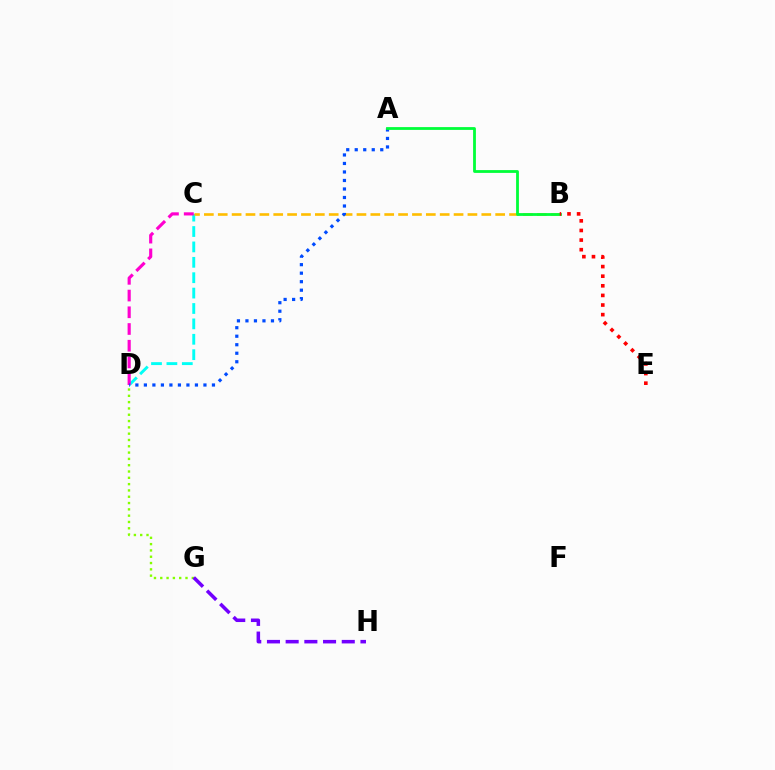{('C', 'D'): [{'color': '#00fff6', 'line_style': 'dashed', 'thickness': 2.09}, {'color': '#ff00cf', 'line_style': 'dashed', 'thickness': 2.27}], ('B', 'C'): [{'color': '#ffbd00', 'line_style': 'dashed', 'thickness': 1.88}], ('A', 'D'): [{'color': '#004bff', 'line_style': 'dotted', 'thickness': 2.31}], ('A', 'B'): [{'color': '#00ff39', 'line_style': 'solid', 'thickness': 2.02}], ('D', 'G'): [{'color': '#84ff00', 'line_style': 'dotted', 'thickness': 1.71}], ('B', 'E'): [{'color': '#ff0000', 'line_style': 'dotted', 'thickness': 2.61}], ('G', 'H'): [{'color': '#7200ff', 'line_style': 'dashed', 'thickness': 2.54}]}